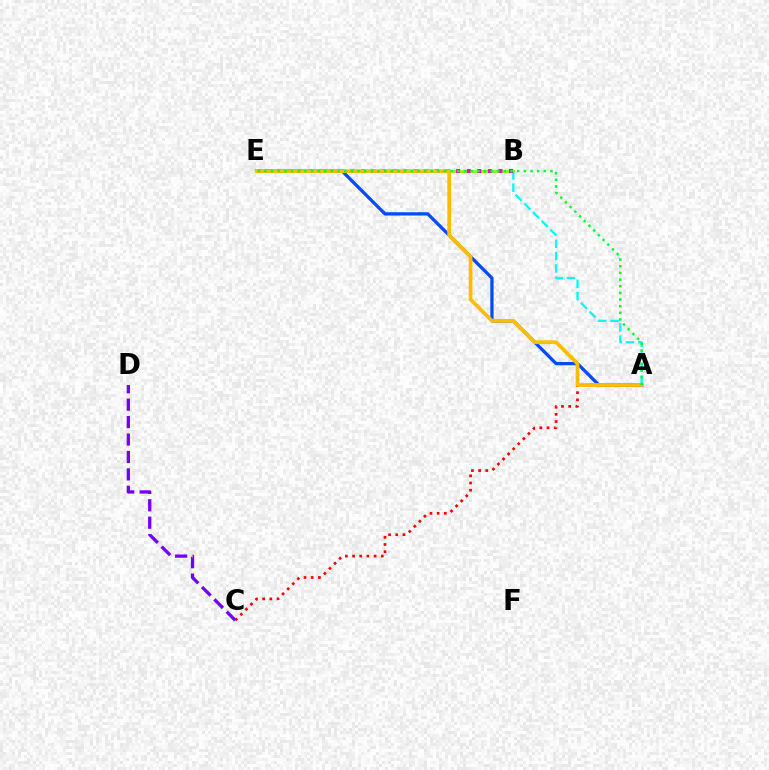{('A', 'C'): [{'color': '#ff0000', 'line_style': 'dotted', 'thickness': 1.95}], ('B', 'E'): [{'color': '#84ff00', 'line_style': 'solid', 'thickness': 1.95}, {'color': '#ff00cf', 'line_style': 'dotted', 'thickness': 2.87}], ('A', 'E'): [{'color': '#004bff', 'line_style': 'solid', 'thickness': 2.36}, {'color': '#ffbd00', 'line_style': 'solid', 'thickness': 2.69}, {'color': '#00ff39', 'line_style': 'dotted', 'thickness': 1.81}], ('A', 'B'): [{'color': '#00fff6', 'line_style': 'dashed', 'thickness': 1.67}], ('C', 'D'): [{'color': '#7200ff', 'line_style': 'dashed', 'thickness': 2.37}]}